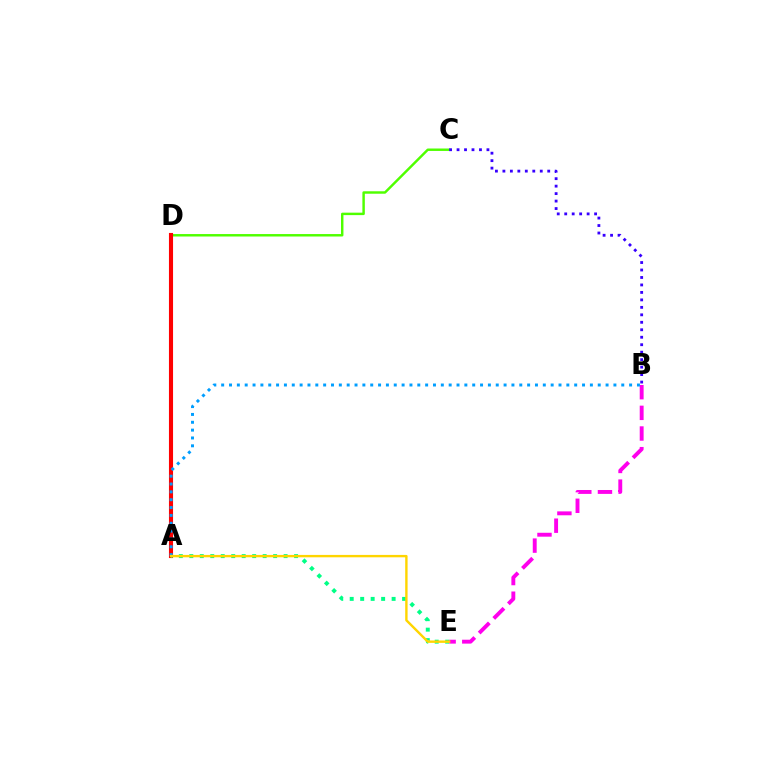{('C', 'D'): [{'color': '#4fff00', 'line_style': 'solid', 'thickness': 1.76}], ('A', 'D'): [{'color': '#ff0000', 'line_style': 'solid', 'thickness': 2.95}], ('B', 'C'): [{'color': '#3700ff', 'line_style': 'dotted', 'thickness': 2.03}], ('A', 'E'): [{'color': '#00ff86', 'line_style': 'dotted', 'thickness': 2.85}, {'color': '#ffd500', 'line_style': 'solid', 'thickness': 1.72}], ('B', 'E'): [{'color': '#ff00ed', 'line_style': 'dashed', 'thickness': 2.81}], ('A', 'B'): [{'color': '#009eff', 'line_style': 'dotted', 'thickness': 2.13}]}